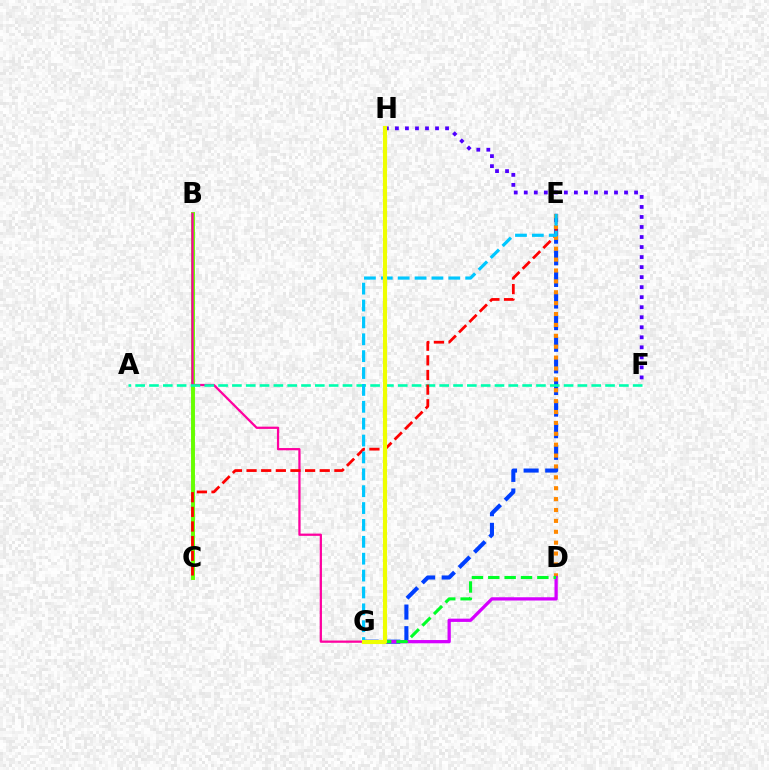{('E', 'G'): [{'color': '#003fff', 'line_style': 'dashed', 'thickness': 2.94}, {'color': '#00c7ff', 'line_style': 'dashed', 'thickness': 2.29}], ('B', 'C'): [{'color': '#66ff00', 'line_style': 'solid', 'thickness': 2.82}], ('B', 'G'): [{'color': '#ff00a0', 'line_style': 'solid', 'thickness': 1.62}], ('A', 'F'): [{'color': '#00ffaf', 'line_style': 'dashed', 'thickness': 1.88}], ('C', 'E'): [{'color': '#ff0000', 'line_style': 'dashed', 'thickness': 1.99}], ('D', 'E'): [{'color': '#ff8800', 'line_style': 'dotted', 'thickness': 2.96}], ('D', 'G'): [{'color': '#d600ff', 'line_style': 'solid', 'thickness': 2.35}, {'color': '#00ff27', 'line_style': 'dashed', 'thickness': 2.22}], ('F', 'H'): [{'color': '#4f00ff', 'line_style': 'dotted', 'thickness': 2.72}], ('G', 'H'): [{'color': '#eeff00', 'line_style': 'solid', 'thickness': 2.96}]}